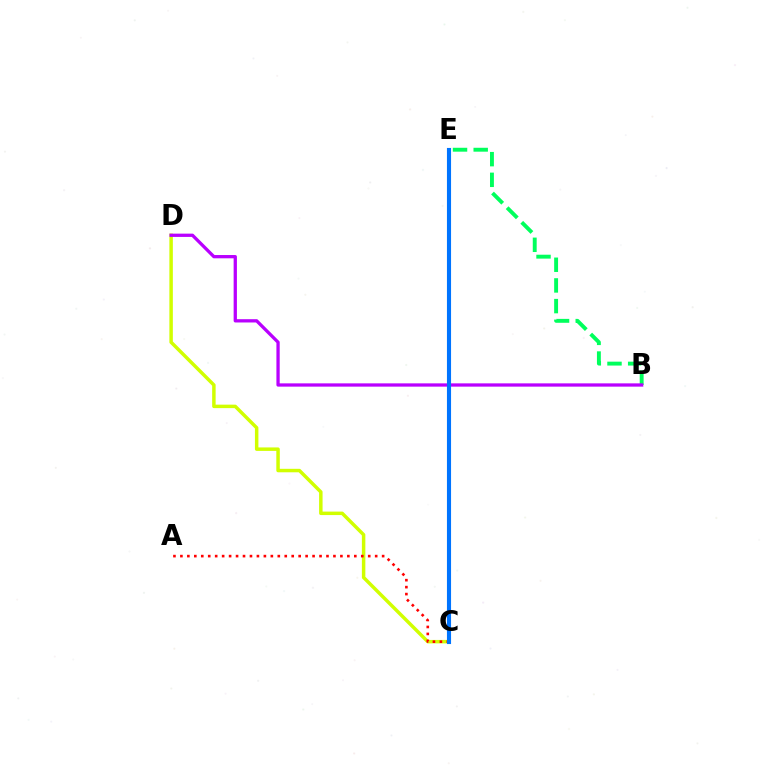{('C', 'D'): [{'color': '#d1ff00', 'line_style': 'solid', 'thickness': 2.5}], ('B', 'E'): [{'color': '#00ff5c', 'line_style': 'dashed', 'thickness': 2.81}], ('A', 'C'): [{'color': '#ff0000', 'line_style': 'dotted', 'thickness': 1.89}], ('B', 'D'): [{'color': '#b900ff', 'line_style': 'solid', 'thickness': 2.36}], ('C', 'E'): [{'color': '#0074ff', 'line_style': 'solid', 'thickness': 2.96}]}